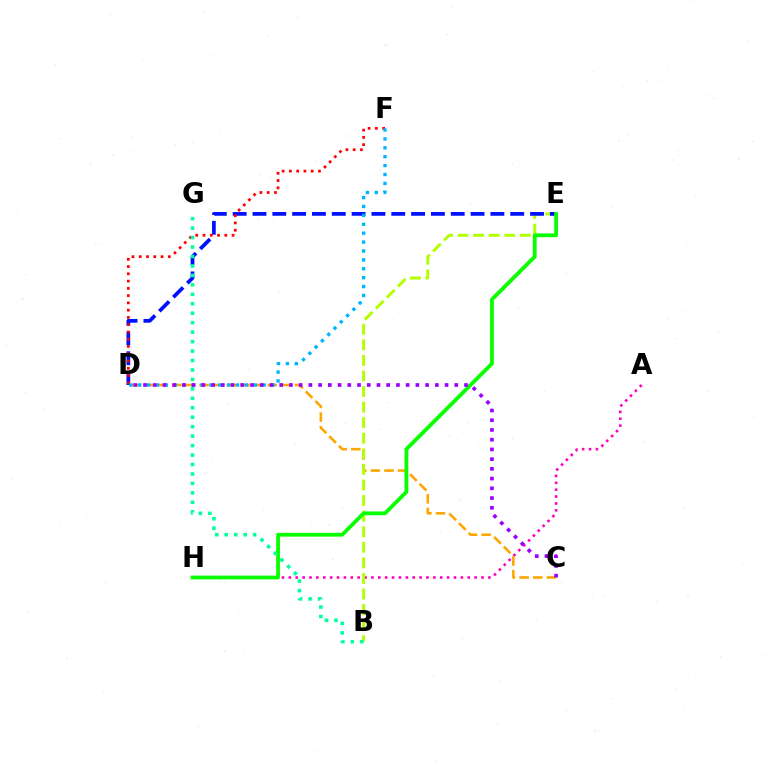{('C', 'D'): [{'color': '#ffa500', 'line_style': 'dashed', 'thickness': 1.85}, {'color': '#9b00ff', 'line_style': 'dotted', 'thickness': 2.64}], ('A', 'H'): [{'color': '#ff00bd', 'line_style': 'dotted', 'thickness': 1.87}], ('B', 'E'): [{'color': '#b3ff00', 'line_style': 'dashed', 'thickness': 2.12}], ('D', 'E'): [{'color': '#0010ff', 'line_style': 'dashed', 'thickness': 2.69}], ('E', 'H'): [{'color': '#08ff00', 'line_style': 'solid', 'thickness': 2.72}], ('D', 'F'): [{'color': '#ff0000', 'line_style': 'dotted', 'thickness': 1.97}, {'color': '#00b5ff', 'line_style': 'dotted', 'thickness': 2.42}], ('B', 'G'): [{'color': '#00ff9d', 'line_style': 'dotted', 'thickness': 2.57}]}